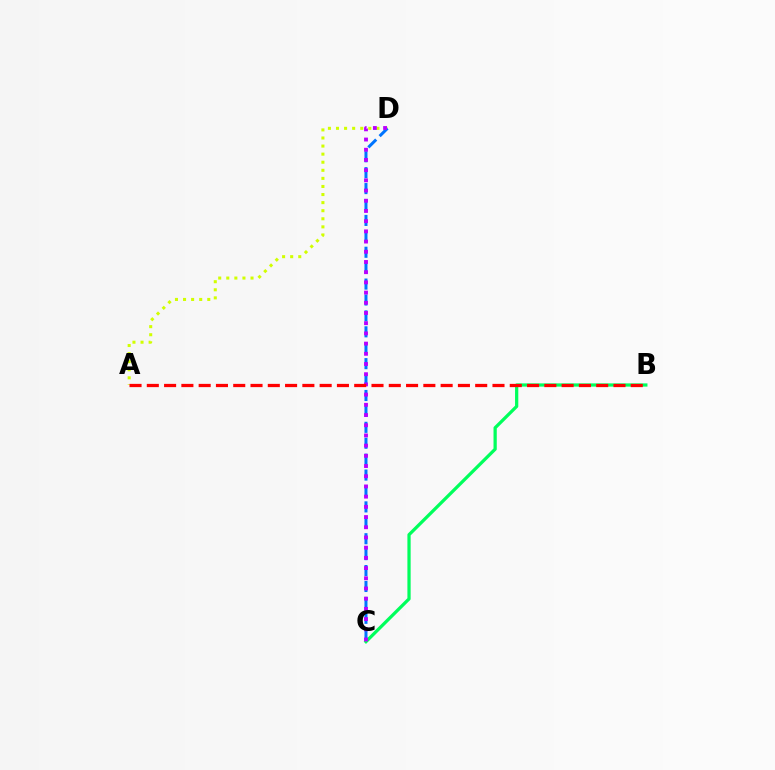{('A', 'D'): [{'color': '#d1ff00', 'line_style': 'dotted', 'thickness': 2.2}], ('B', 'C'): [{'color': '#00ff5c', 'line_style': 'solid', 'thickness': 2.34}], ('C', 'D'): [{'color': '#0074ff', 'line_style': 'dashed', 'thickness': 2.16}, {'color': '#b900ff', 'line_style': 'dotted', 'thickness': 2.77}], ('A', 'B'): [{'color': '#ff0000', 'line_style': 'dashed', 'thickness': 2.35}]}